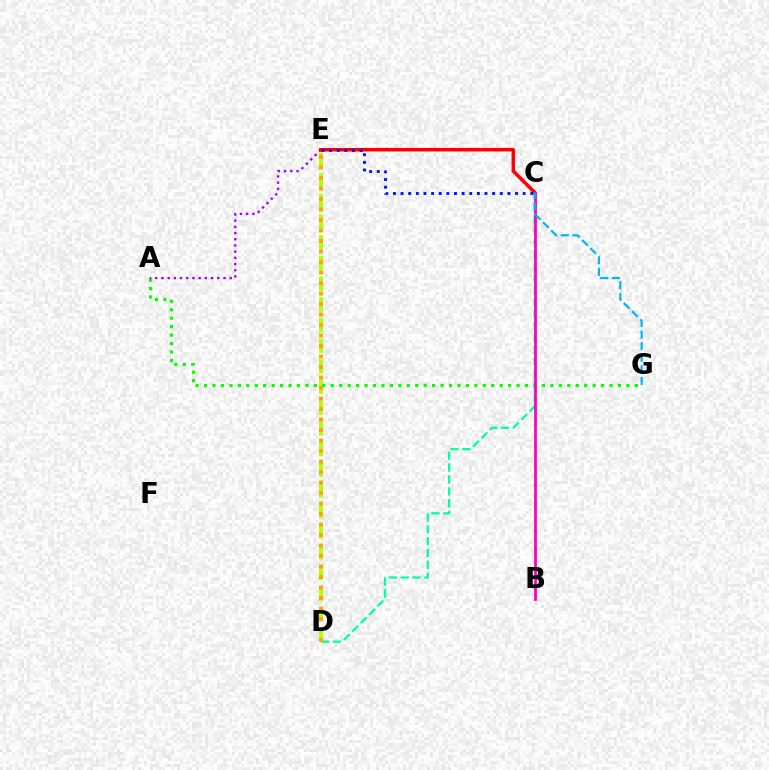{('D', 'E'): [{'color': '#b3ff00', 'line_style': 'dashed', 'thickness': 2.81}, {'color': '#ffa500', 'line_style': 'dotted', 'thickness': 2.85}], ('A', 'G'): [{'color': '#08ff00', 'line_style': 'dotted', 'thickness': 2.29}], ('A', 'E'): [{'color': '#9b00ff', 'line_style': 'dotted', 'thickness': 1.69}], ('C', 'D'): [{'color': '#00ff9d', 'line_style': 'dashed', 'thickness': 1.61}], ('C', 'E'): [{'color': '#ff0000', 'line_style': 'solid', 'thickness': 2.55}, {'color': '#0010ff', 'line_style': 'dotted', 'thickness': 2.07}], ('B', 'C'): [{'color': '#ff00bd', 'line_style': 'solid', 'thickness': 1.99}], ('C', 'G'): [{'color': '#00b5ff', 'line_style': 'dashed', 'thickness': 1.58}]}